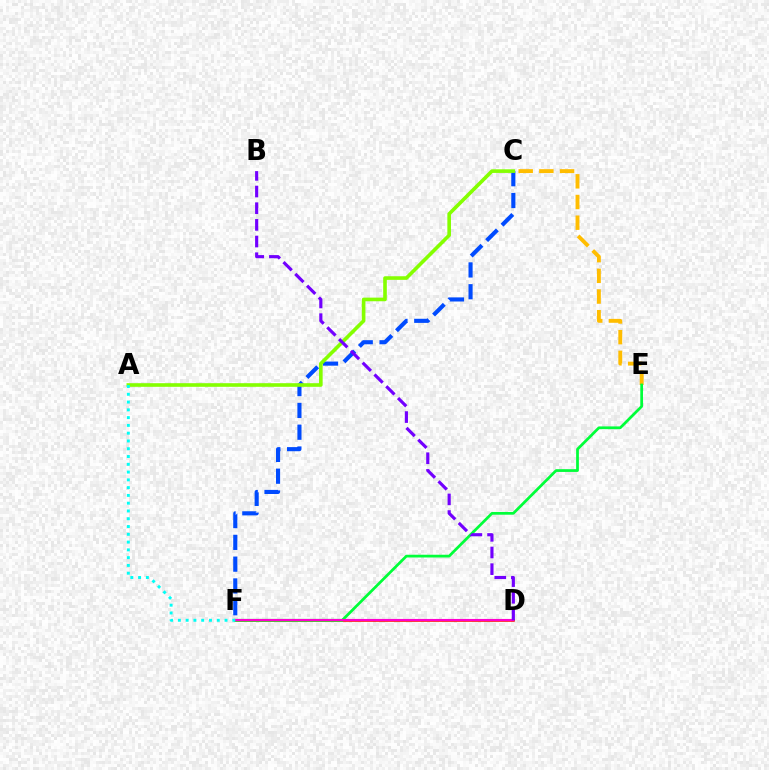{('C', 'E'): [{'color': '#ffbd00', 'line_style': 'dashed', 'thickness': 2.81}], ('D', 'F'): [{'color': '#ff0000', 'line_style': 'solid', 'thickness': 1.8}, {'color': '#ff00cf', 'line_style': 'solid', 'thickness': 1.52}], ('C', 'F'): [{'color': '#004bff', 'line_style': 'dashed', 'thickness': 2.96}], ('E', 'F'): [{'color': '#00ff39', 'line_style': 'solid', 'thickness': 1.98}], ('A', 'C'): [{'color': '#84ff00', 'line_style': 'solid', 'thickness': 2.61}], ('B', 'D'): [{'color': '#7200ff', 'line_style': 'dashed', 'thickness': 2.26}], ('A', 'F'): [{'color': '#00fff6', 'line_style': 'dotted', 'thickness': 2.11}]}